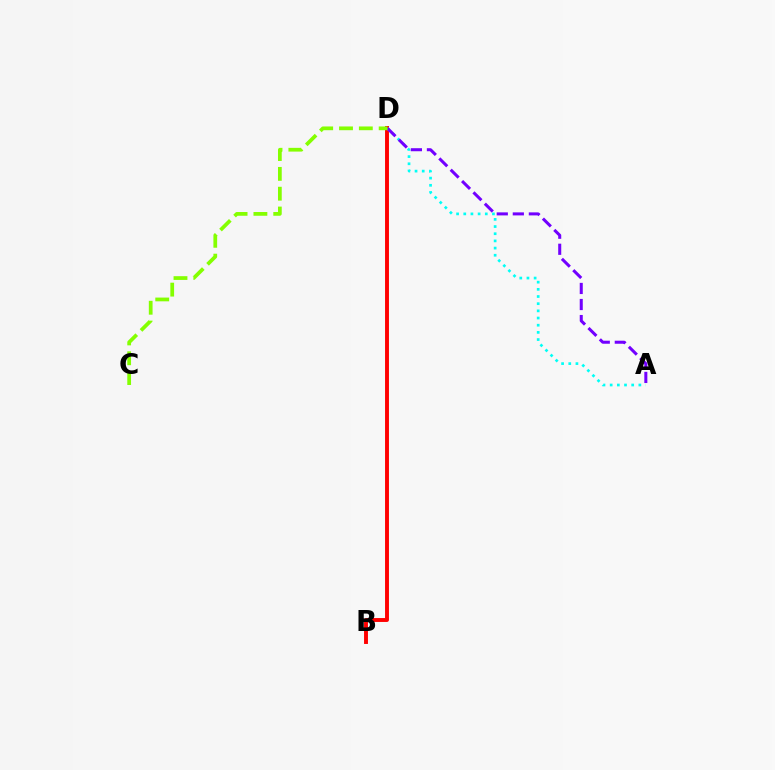{('B', 'D'): [{'color': '#ff0000', 'line_style': 'solid', 'thickness': 2.81}], ('A', 'D'): [{'color': '#00fff6', 'line_style': 'dotted', 'thickness': 1.95}, {'color': '#7200ff', 'line_style': 'dashed', 'thickness': 2.18}], ('C', 'D'): [{'color': '#84ff00', 'line_style': 'dashed', 'thickness': 2.69}]}